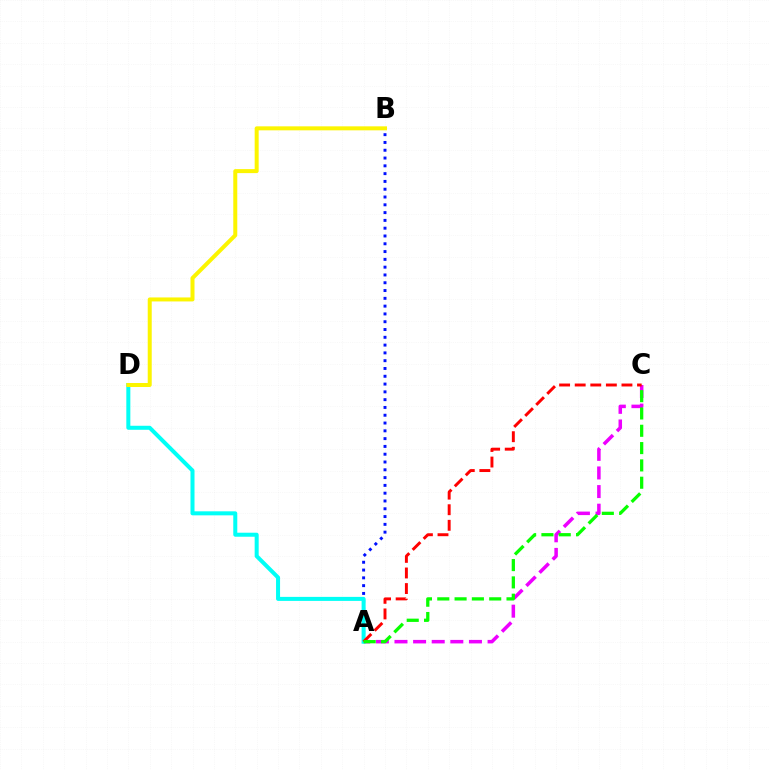{('A', 'C'): [{'color': '#ee00ff', 'line_style': 'dashed', 'thickness': 2.53}, {'color': '#ff0000', 'line_style': 'dashed', 'thickness': 2.12}, {'color': '#08ff00', 'line_style': 'dashed', 'thickness': 2.35}], ('A', 'B'): [{'color': '#0010ff', 'line_style': 'dotted', 'thickness': 2.12}], ('A', 'D'): [{'color': '#00fff6', 'line_style': 'solid', 'thickness': 2.89}], ('B', 'D'): [{'color': '#fcf500', 'line_style': 'solid', 'thickness': 2.88}]}